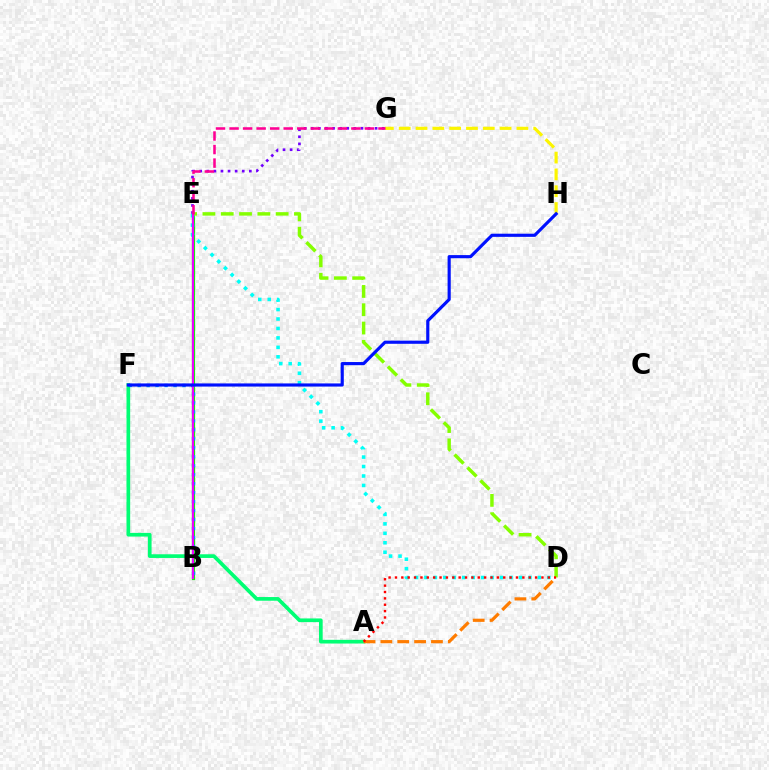{('G', 'H'): [{'color': '#fcf500', 'line_style': 'dashed', 'thickness': 2.28}], ('E', 'G'): [{'color': '#7200ff', 'line_style': 'dotted', 'thickness': 1.93}, {'color': '#ff0094', 'line_style': 'dashed', 'thickness': 1.84}], ('A', 'F'): [{'color': '#00ff74', 'line_style': 'solid', 'thickness': 2.66}], ('B', 'E'): [{'color': '#08ff00', 'line_style': 'solid', 'thickness': 2.31}, {'color': '#ee00ff', 'line_style': 'solid', 'thickness': 1.59}], ('B', 'F'): [{'color': '#008cff', 'line_style': 'dotted', 'thickness': 2.44}], ('D', 'E'): [{'color': '#00fff6', 'line_style': 'dotted', 'thickness': 2.57}, {'color': '#84ff00', 'line_style': 'dashed', 'thickness': 2.49}], ('A', 'D'): [{'color': '#ff7c00', 'line_style': 'dashed', 'thickness': 2.29}, {'color': '#ff0000', 'line_style': 'dotted', 'thickness': 1.73}], ('F', 'H'): [{'color': '#0010ff', 'line_style': 'solid', 'thickness': 2.27}]}